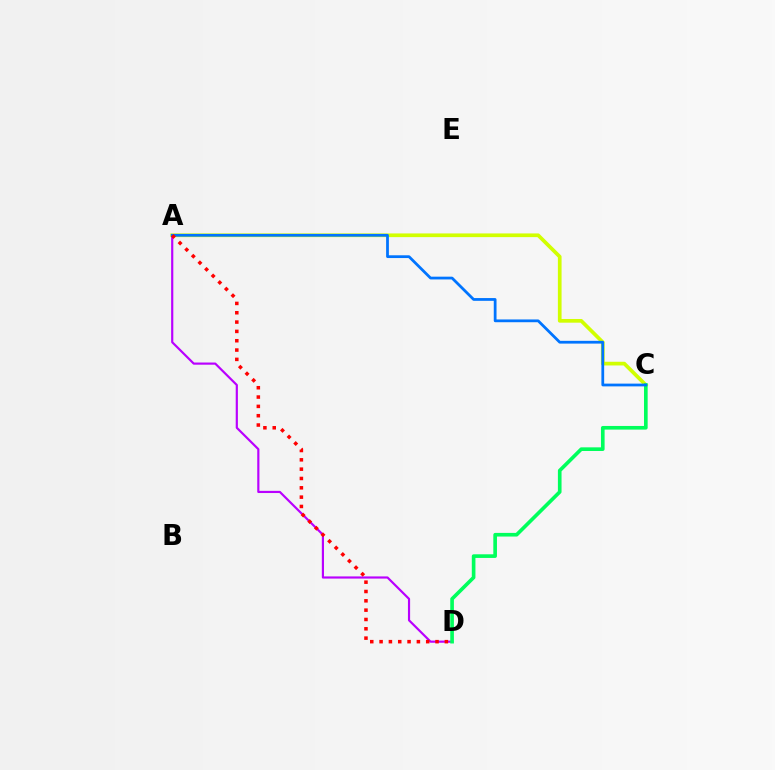{('A', 'C'): [{'color': '#d1ff00', 'line_style': 'solid', 'thickness': 2.66}, {'color': '#0074ff', 'line_style': 'solid', 'thickness': 1.99}], ('A', 'D'): [{'color': '#b900ff', 'line_style': 'solid', 'thickness': 1.57}, {'color': '#ff0000', 'line_style': 'dotted', 'thickness': 2.53}], ('C', 'D'): [{'color': '#00ff5c', 'line_style': 'solid', 'thickness': 2.62}]}